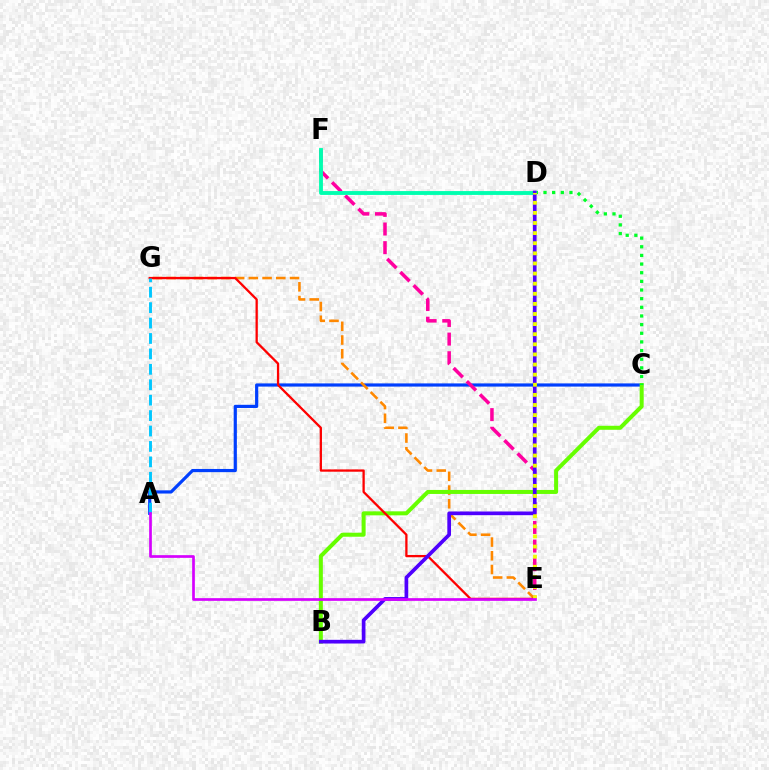{('A', 'C'): [{'color': '#003fff', 'line_style': 'solid', 'thickness': 2.29}], ('E', 'G'): [{'color': '#ff8800', 'line_style': 'dashed', 'thickness': 1.86}, {'color': '#ff0000', 'line_style': 'solid', 'thickness': 1.65}], ('E', 'F'): [{'color': '#ff00a0', 'line_style': 'dashed', 'thickness': 2.53}], ('B', 'C'): [{'color': '#66ff00', 'line_style': 'solid', 'thickness': 2.89}], ('C', 'D'): [{'color': '#00ff27', 'line_style': 'dotted', 'thickness': 2.35}], ('D', 'F'): [{'color': '#00ffaf', 'line_style': 'solid', 'thickness': 2.77}], ('B', 'D'): [{'color': '#4f00ff', 'line_style': 'solid', 'thickness': 2.66}], ('D', 'E'): [{'color': '#eeff00', 'line_style': 'dotted', 'thickness': 2.75}], ('A', 'G'): [{'color': '#00c7ff', 'line_style': 'dashed', 'thickness': 2.09}], ('A', 'E'): [{'color': '#d600ff', 'line_style': 'solid', 'thickness': 1.94}]}